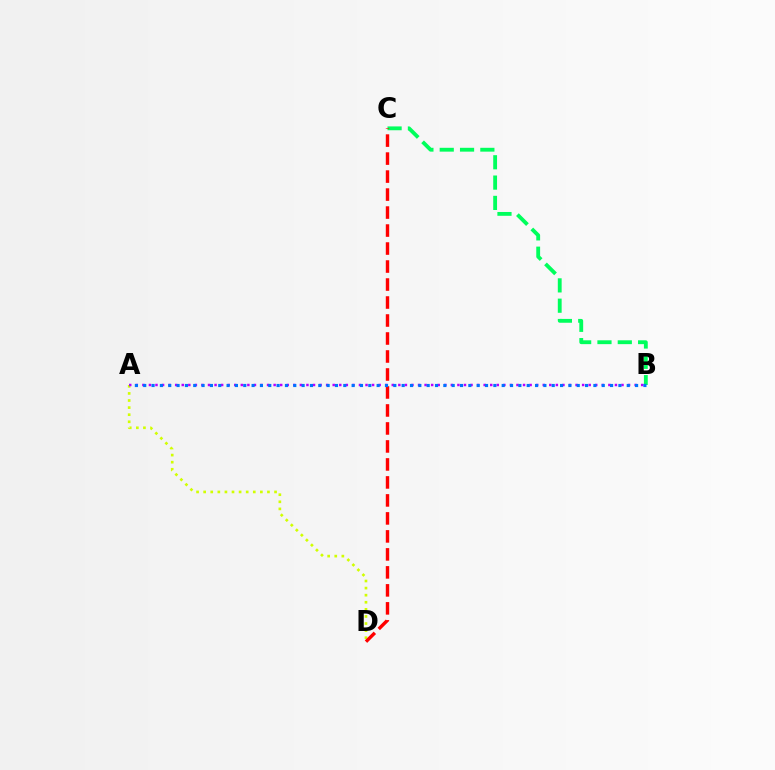{('B', 'C'): [{'color': '#00ff5c', 'line_style': 'dashed', 'thickness': 2.76}], ('A', 'D'): [{'color': '#d1ff00', 'line_style': 'dotted', 'thickness': 1.93}], ('A', 'B'): [{'color': '#b900ff', 'line_style': 'dotted', 'thickness': 1.78}, {'color': '#0074ff', 'line_style': 'dotted', 'thickness': 2.27}], ('C', 'D'): [{'color': '#ff0000', 'line_style': 'dashed', 'thickness': 2.44}]}